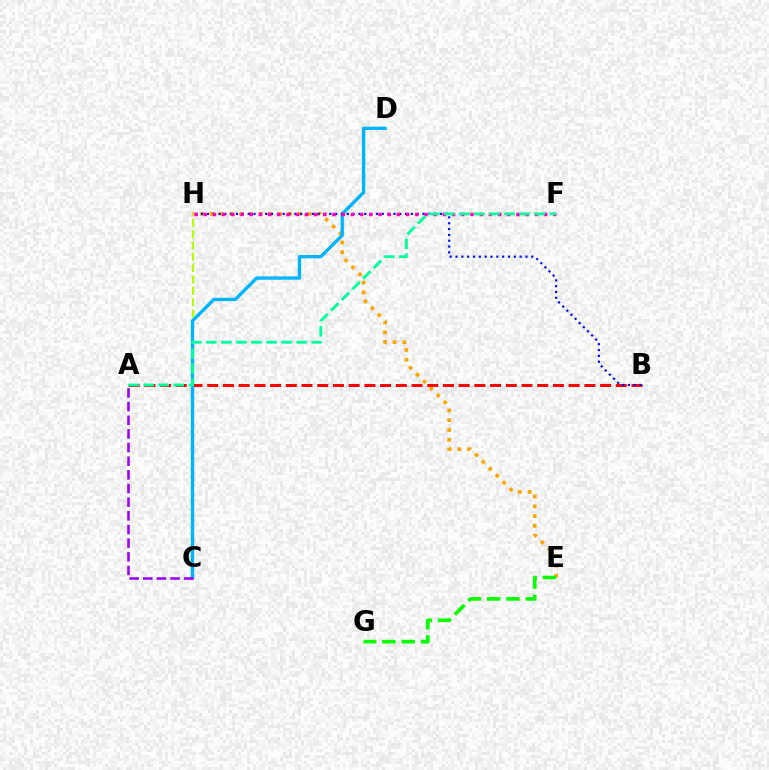{('E', 'H'): [{'color': '#ffa500', 'line_style': 'dotted', 'thickness': 2.66}], ('A', 'B'): [{'color': '#ff0000', 'line_style': 'dashed', 'thickness': 2.13}], ('C', 'H'): [{'color': '#b3ff00', 'line_style': 'dashed', 'thickness': 1.54}], ('C', 'D'): [{'color': '#00b5ff', 'line_style': 'solid', 'thickness': 2.41}], ('B', 'H'): [{'color': '#0010ff', 'line_style': 'dotted', 'thickness': 1.58}], ('F', 'H'): [{'color': '#ff00bd', 'line_style': 'dotted', 'thickness': 2.5}], ('A', 'F'): [{'color': '#00ff9d', 'line_style': 'dashed', 'thickness': 2.05}], ('E', 'G'): [{'color': '#08ff00', 'line_style': 'dashed', 'thickness': 2.62}], ('A', 'C'): [{'color': '#9b00ff', 'line_style': 'dashed', 'thickness': 1.86}]}